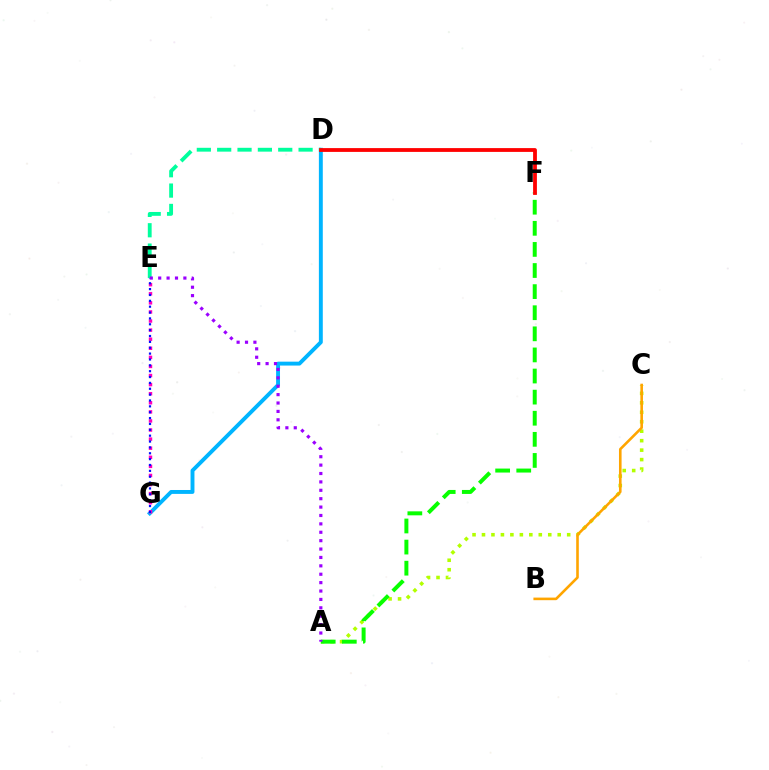{('D', 'G'): [{'color': '#00b5ff', 'line_style': 'solid', 'thickness': 2.81}], ('E', 'G'): [{'color': '#ff00bd', 'line_style': 'dotted', 'thickness': 2.47}, {'color': '#0010ff', 'line_style': 'dotted', 'thickness': 1.59}], ('A', 'C'): [{'color': '#b3ff00', 'line_style': 'dotted', 'thickness': 2.57}], ('D', 'E'): [{'color': '#00ff9d', 'line_style': 'dashed', 'thickness': 2.76}], ('B', 'C'): [{'color': '#ffa500', 'line_style': 'solid', 'thickness': 1.87}], ('A', 'F'): [{'color': '#08ff00', 'line_style': 'dashed', 'thickness': 2.87}], ('D', 'F'): [{'color': '#ff0000', 'line_style': 'solid', 'thickness': 2.73}], ('A', 'E'): [{'color': '#9b00ff', 'line_style': 'dotted', 'thickness': 2.28}]}